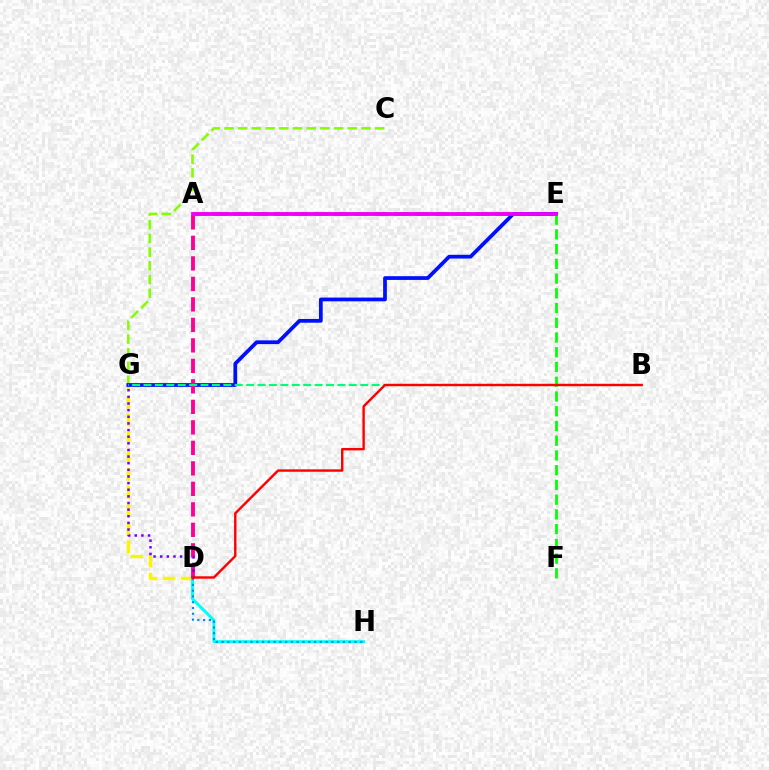{('D', 'G'): [{'color': '#fcf500', 'line_style': 'dashed', 'thickness': 2.46}, {'color': '#7200ff', 'line_style': 'dotted', 'thickness': 1.8}], ('C', 'G'): [{'color': '#84ff00', 'line_style': 'dashed', 'thickness': 1.86}], ('A', 'E'): [{'color': '#ff7c00', 'line_style': 'dashed', 'thickness': 2.74}, {'color': '#ee00ff', 'line_style': 'solid', 'thickness': 2.73}], ('E', 'G'): [{'color': '#0010ff', 'line_style': 'solid', 'thickness': 2.7}], ('E', 'F'): [{'color': '#08ff00', 'line_style': 'dashed', 'thickness': 2.0}], ('D', 'H'): [{'color': '#00fff6', 'line_style': 'solid', 'thickness': 2.13}, {'color': '#008cff', 'line_style': 'dotted', 'thickness': 1.57}], ('A', 'D'): [{'color': '#ff0094', 'line_style': 'dashed', 'thickness': 2.78}], ('B', 'G'): [{'color': '#00ff74', 'line_style': 'dashed', 'thickness': 1.55}], ('B', 'D'): [{'color': '#ff0000', 'line_style': 'solid', 'thickness': 1.73}]}